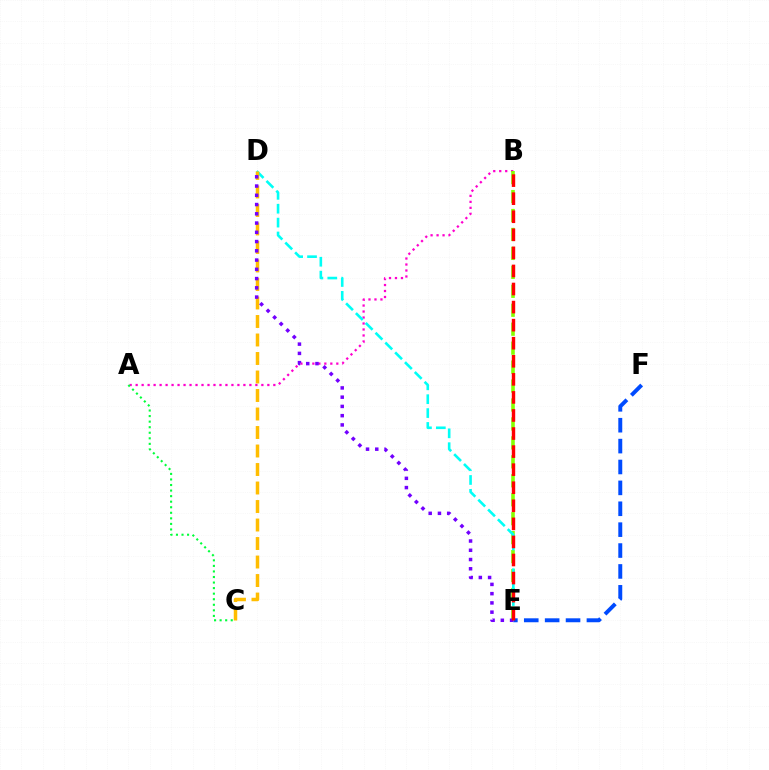{('A', 'B'): [{'color': '#ff00cf', 'line_style': 'dotted', 'thickness': 1.63}], ('E', 'F'): [{'color': '#004bff', 'line_style': 'dashed', 'thickness': 2.84}], ('A', 'C'): [{'color': '#00ff39', 'line_style': 'dotted', 'thickness': 1.51}], ('B', 'E'): [{'color': '#84ff00', 'line_style': 'dashed', 'thickness': 2.57}, {'color': '#ff0000', 'line_style': 'dashed', 'thickness': 2.45}], ('D', 'E'): [{'color': '#00fff6', 'line_style': 'dashed', 'thickness': 1.89}, {'color': '#7200ff', 'line_style': 'dotted', 'thickness': 2.51}], ('C', 'D'): [{'color': '#ffbd00', 'line_style': 'dashed', 'thickness': 2.51}]}